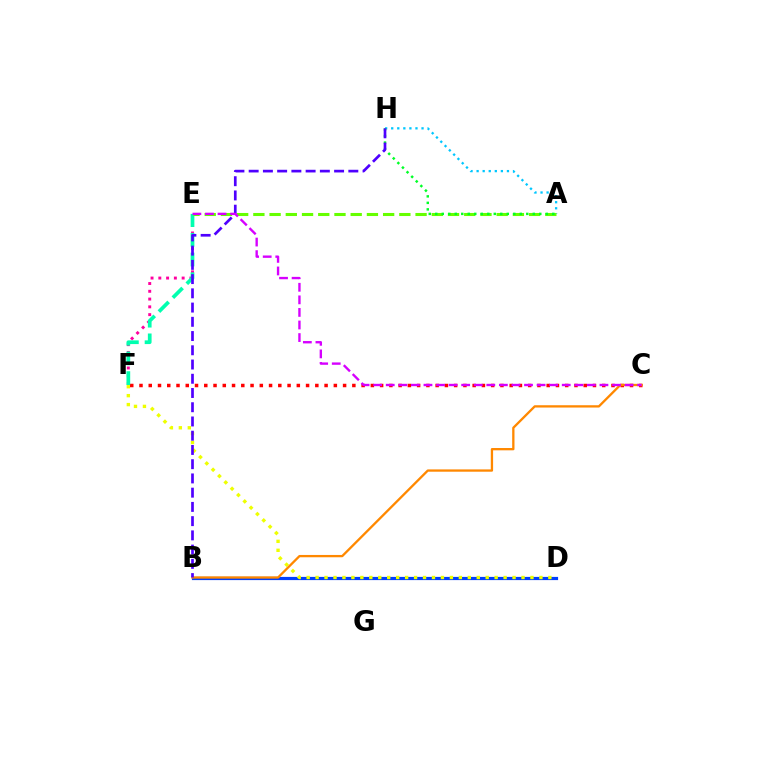{('B', 'D'): [{'color': '#003fff', 'line_style': 'solid', 'thickness': 2.3}], ('C', 'F'): [{'color': '#ff0000', 'line_style': 'dotted', 'thickness': 2.51}], ('D', 'F'): [{'color': '#eeff00', 'line_style': 'dotted', 'thickness': 2.43}], ('A', 'H'): [{'color': '#00c7ff', 'line_style': 'dotted', 'thickness': 1.65}, {'color': '#00ff27', 'line_style': 'dotted', 'thickness': 1.77}], ('E', 'F'): [{'color': '#ff00a0', 'line_style': 'dotted', 'thickness': 2.11}, {'color': '#00ffaf', 'line_style': 'dashed', 'thickness': 2.68}], ('B', 'C'): [{'color': '#ff8800', 'line_style': 'solid', 'thickness': 1.66}], ('A', 'E'): [{'color': '#66ff00', 'line_style': 'dashed', 'thickness': 2.2}], ('B', 'H'): [{'color': '#4f00ff', 'line_style': 'dashed', 'thickness': 1.93}], ('C', 'E'): [{'color': '#d600ff', 'line_style': 'dashed', 'thickness': 1.71}]}